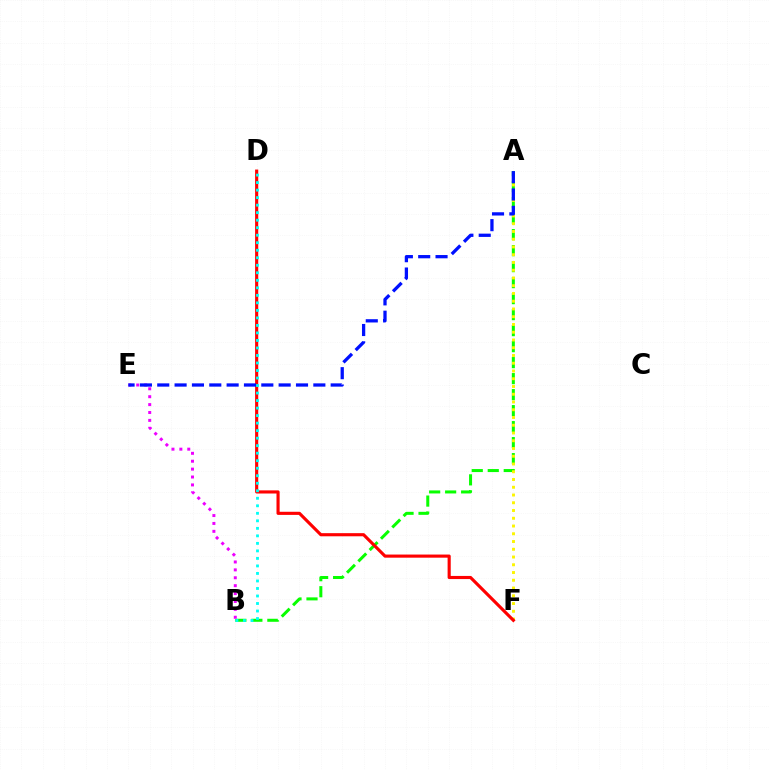{('A', 'B'): [{'color': '#08ff00', 'line_style': 'dashed', 'thickness': 2.17}], ('A', 'F'): [{'color': '#fcf500', 'line_style': 'dotted', 'thickness': 2.11}], ('B', 'E'): [{'color': '#ee00ff', 'line_style': 'dotted', 'thickness': 2.15}], ('D', 'F'): [{'color': '#ff0000', 'line_style': 'solid', 'thickness': 2.25}], ('B', 'D'): [{'color': '#00fff6', 'line_style': 'dotted', 'thickness': 2.04}], ('A', 'E'): [{'color': '#0010ff', 'line_style': 'dashed', 'thickness': 2.36}]}